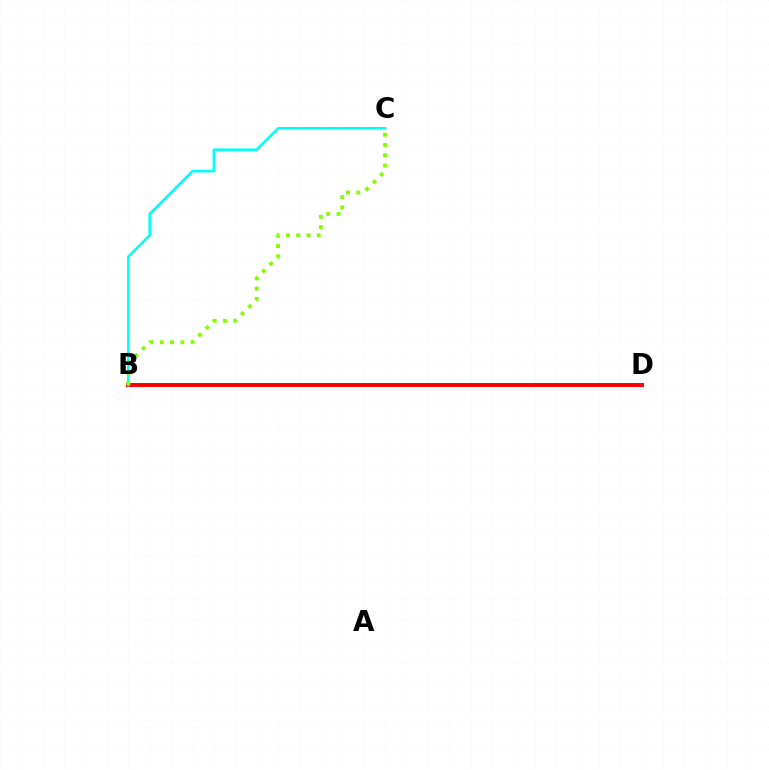{('B', 'D'): [{'color': '#7200ff', 'line_style': 'dotted', 'thickness': 2.1}, {'color': '#ff0000', 'line_style': 'solid', 'thickness': 2.85}], ('B', 'C'): [{'color': '#00fff6', 'line_style': 'solid', 'thickness': 1.88}, {'color': '#84ff00', 'line_style': 'dotted', 'thickness': 2.8}]}